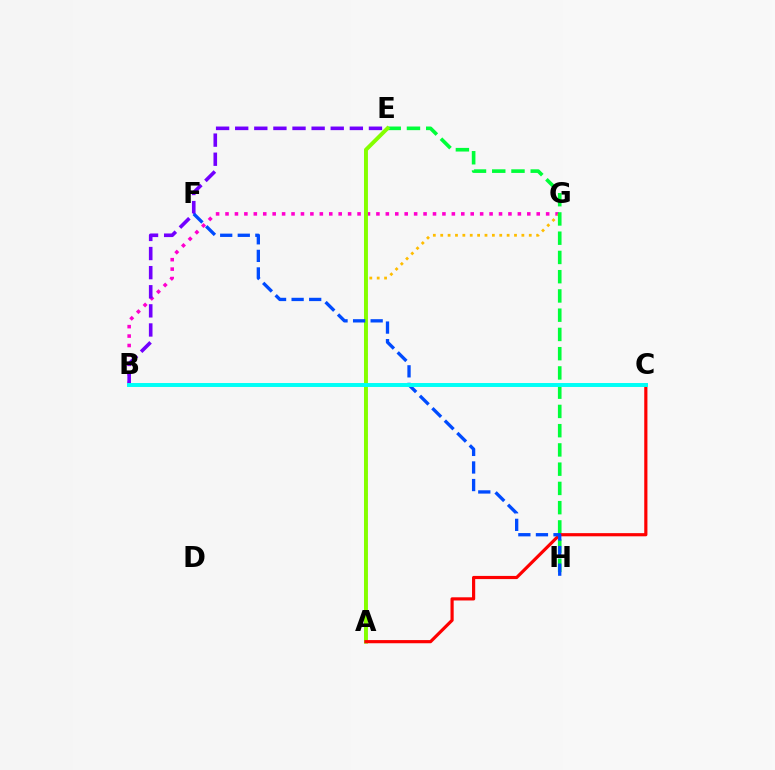{('B', 'G'): [{'color': '#ff00cf', 'line_style': 'dotted', 'thickness': 2.56}], ('A', 'G'): [{'color': '#ffbd00', 'line_style': 'dotted', 'thickness': 2.0}], ('B', 'E'): [{'color': '#7200ff', 'line_style': 'dashed', 'thickness': 2.6}], ('E', 'H'): [{'color': '#00ff39', 'line_style': 'dashed', 'thickness': 2.61}], ('A', 'E'): [{'color': '#84ff00', 'line_style': 'solid', 'thickness': 2.83}], ('A', 'C'): [{'color': '#ff0000', 'line_style': 'solid', 'thickness': 2.29}], ('F', 'H'): [{'color': '#004bff', 'line_style': 'dashed', 'thickness': 2.39}], ('B', 'C'): [{'color': '#00fff6', 'line_style': 'solid', 'thickness': 2.84}]}